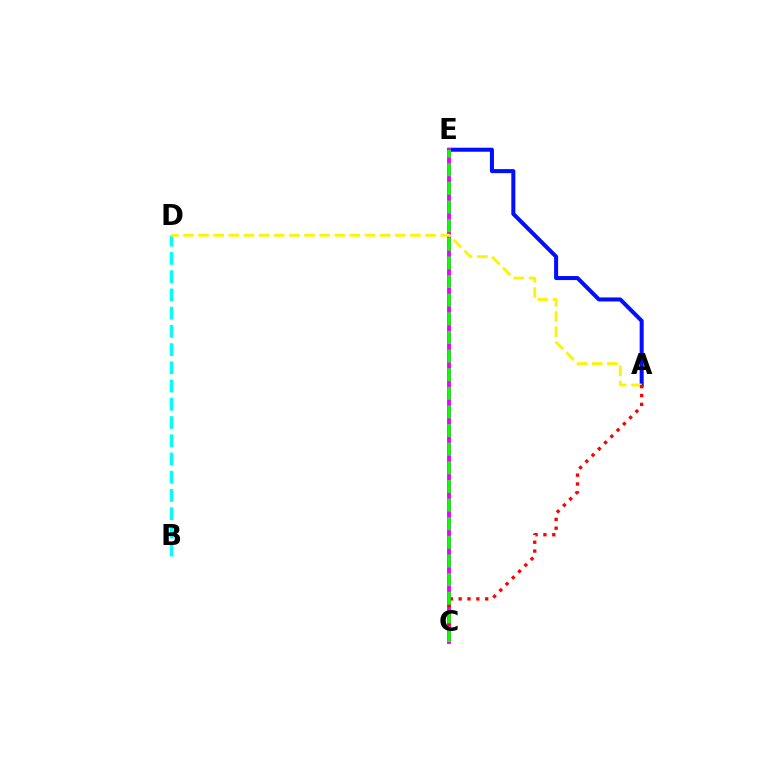{('A', 'E'): [{'color': '#0010ff', 'line_style': 'solid', 'thickness': 2.9}], ('C', 'E'): [{'color': '#ee00ff', 'line_style': 'solid', 'thickness': 2.79}, {'color': '#08ff00', 'line_style': 'dashed', 'thickness': 2.53}], ('B', 'D'): [{'color': '#00fff6', 'line_style': 'dashed', 'thickness': 2.48}], ('A', 'D'): [{'color': '#fcf500', 'line_style': 'dashed', 'thickness': 2.06}], ('A', 'C'): [{'color': '#ff0000', 'line_style': 'dotted', 'thickness': 2.4}]}